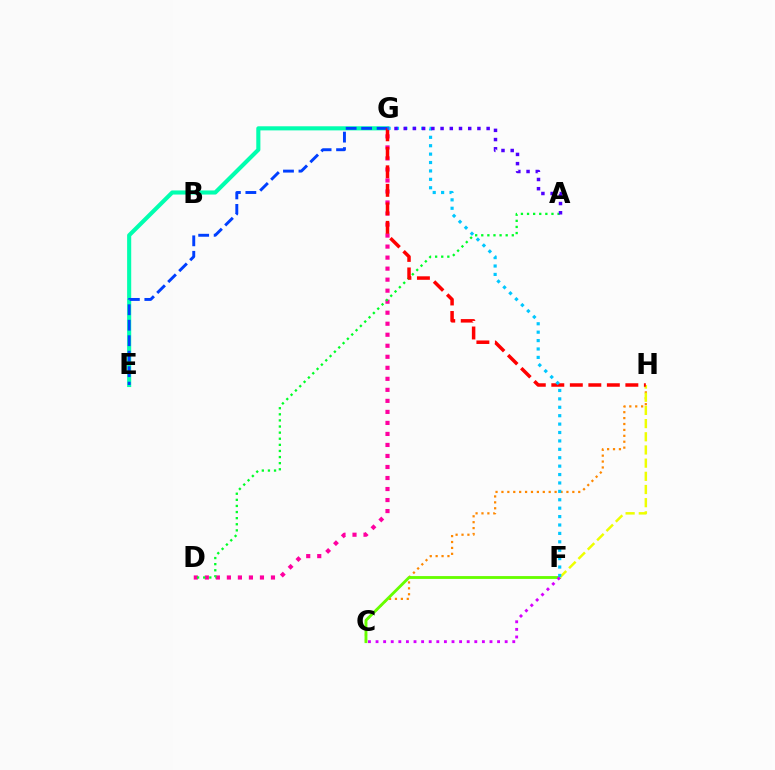{('C', 'H'): [{'color': '#ff8800', 'line_style': 'dotted', 'thickness': 1.61}], ('D', 'G'): [{'color': '#ff00a0', 'line_style': 'dotted', 'thickness': 2.99}], ('E', 'G'): [{'color': '#00ffaf', 'line_style': 'solid', 'thickness': 2.95}, {'color': '#003fff', 'line_style': 'dashed', 'thickness': 2.1}], ('A', 'D'): [{'color': '#00ff27', 'line_style': 'dotted', 'thickness': 1.66}], ('C', 'F'): [{'color': '#66ff00', 'line_style': 'solid', 'thickness': 2.05}, {'color': '#d600ff', 'line_style': 'dotted', 'thickness': 2.06}], ('F', 'H'): [{'color': '#eeff00', 'line_style': 'dashed', 'thickness': 1.79}], ('G', 'H'): [{'color': '#ff0000', 'line_style': 'dashed', 'thickness': 2.51}], ('F', 'G'): [{'color': '#00c7ff', 'line_style': 'dotted', 'thickness': 2.28}], ('A', 'G'): [{'color': '#4f00ff', 'line_style': 'dotted', 'thickness': 2.5}]}